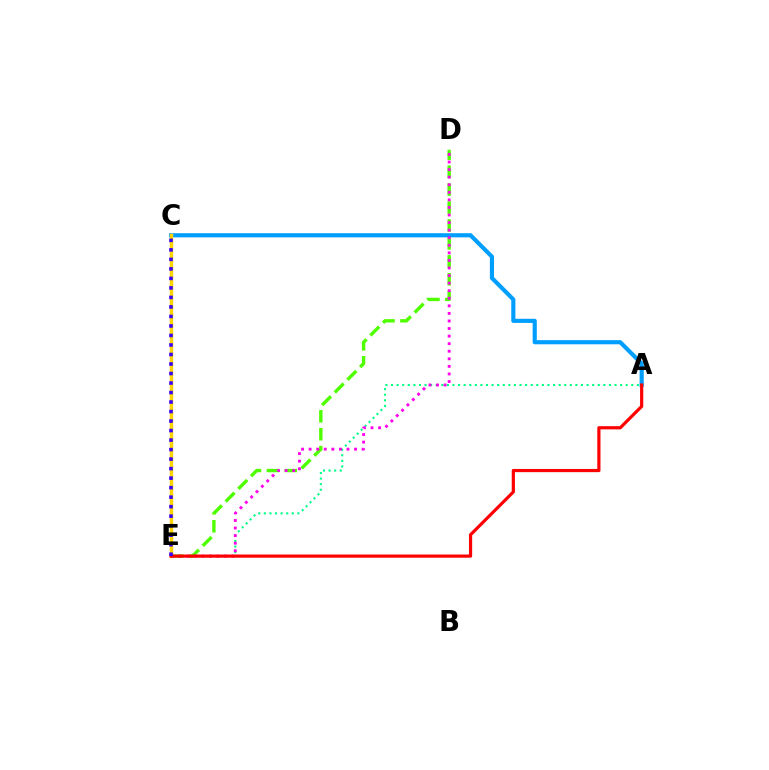{('A', 'C'): [{'color': '#009eff', 'line_style': 'solid', 'thickness': 2.98}], ('C', 'E'): [{'color': '#ffd500', 'line_style': 'solid', 'thickness': 2.49}, {'color': '#3700ff', 'line_style': 'dotted', 'thickness': 2.58}], ('D', 'E'): [{'color': '#4fff00', 'line_style': 'dashed', 'thickness': 2.44}, {'color': '#ff00ed', 'line_style': 'dotted', 'thickness': 2.06}], ('A', 'E'): [{'color': '#00ff86', 'line_style': 'dotted', 'thickness': 1.52}, {'color': '#ff0000', 'line_style': 'solid', 'thickness': 2.3}]}